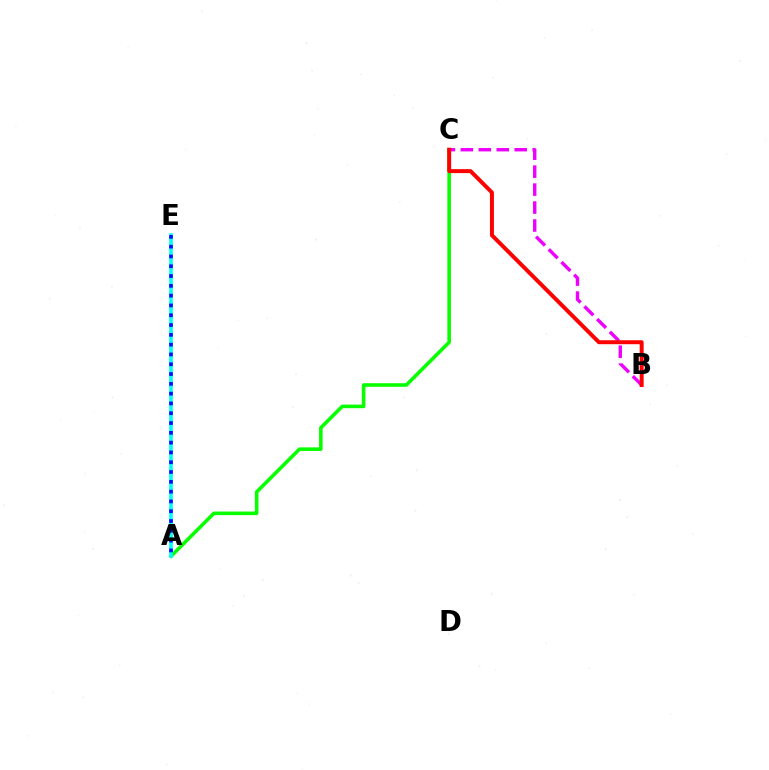{('A', 'E'): [{'color': '#fcf500', 'line_style': 'dashed', 'thickness': 1.77}, {'color': '#00fff6', 'line_style': 'solid', 'thickness': 2.61}, {'color': '#0010ff', 'line_style': 'dotted', 'thickness': 2.66}], ('A', 'C'): [{'color': '#08ff00', 'line_style': 'solid', 'thickness': 2.58}], ('B', 'C'): [{'color': '#ee00ff', 'line_style': 'dashed', 'thickness': 2.44}, {'color': '#ff0000', 'line_style': 'solid', 'thickness': 2.85}]}